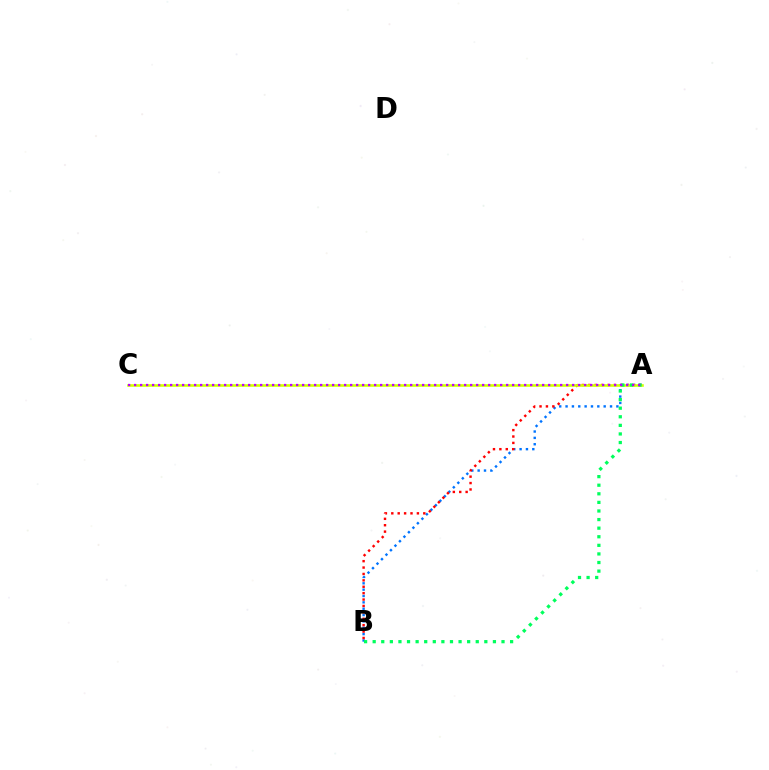{('A', 'B'): [{'color': '#0074ff', 'line_style': 'dotted', 'thickness': 1.73}, {'color': '#ff0000', 'line_style': 'dotted', 'thickness': 1.74}, {'color': '#00ff5c', 'line_style': 'dotted', 'thickness': 2.33}], ('A', 'C'): [{'color': '#d1ff00', 'line_style': 'solid', 'thickness': 1.87}, {'color': '#b900ff', 'line_style': 'dotted', 'thickness': 1.63}]}